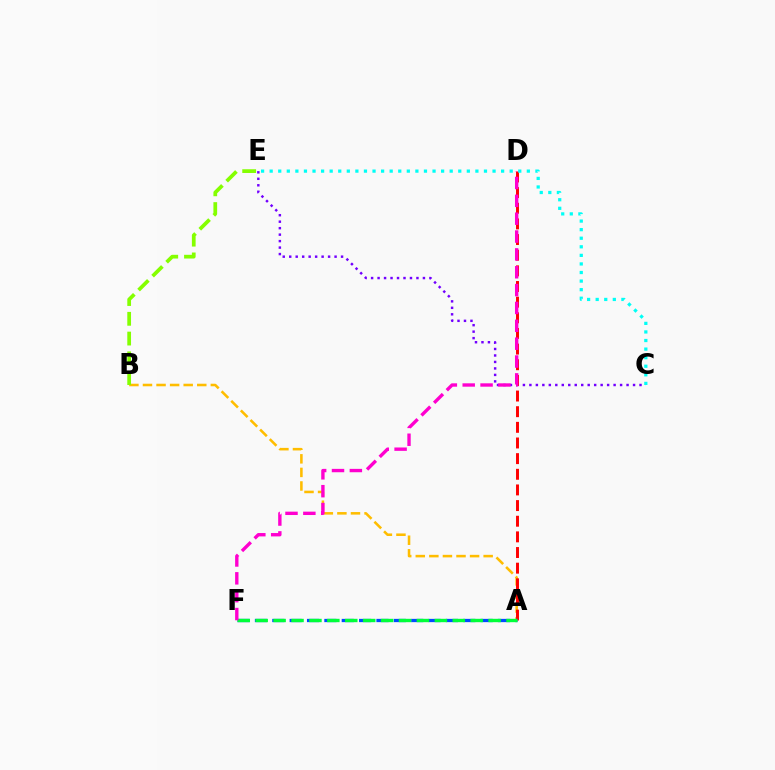{('C', 'E'): [{'color': '#7200ff', 'line_style': 'dotted', 'thickness': 1.76}, {'color': '#00fff6', 'line_style': 'dotted', 'thickness': 2.33}], ('A', 'B'): [{'color': '#ffbd00', 'line_style': 'dashed', 'thickness': 1.84}], ('A', 'D'): [{'color': '#ff0000', 'line_style': 'dashed', 'thickness': 2.13}], ('B', 'E'): [{'color': '#84ff00', 'line_style': 'dashed', 'thickness': 2.69}], ('A', 'F'): [{'color': '#004bff', 'line_style': 'dashed', 'thickness': 2.36}, {'color': '#00ff39', 'line_style': 'dashed', 'thickness': 2.43}], ('D', 'F'): [{'color': '#ff00cf', 'line_style': 'dashed', 'thickness': 2.43}]}